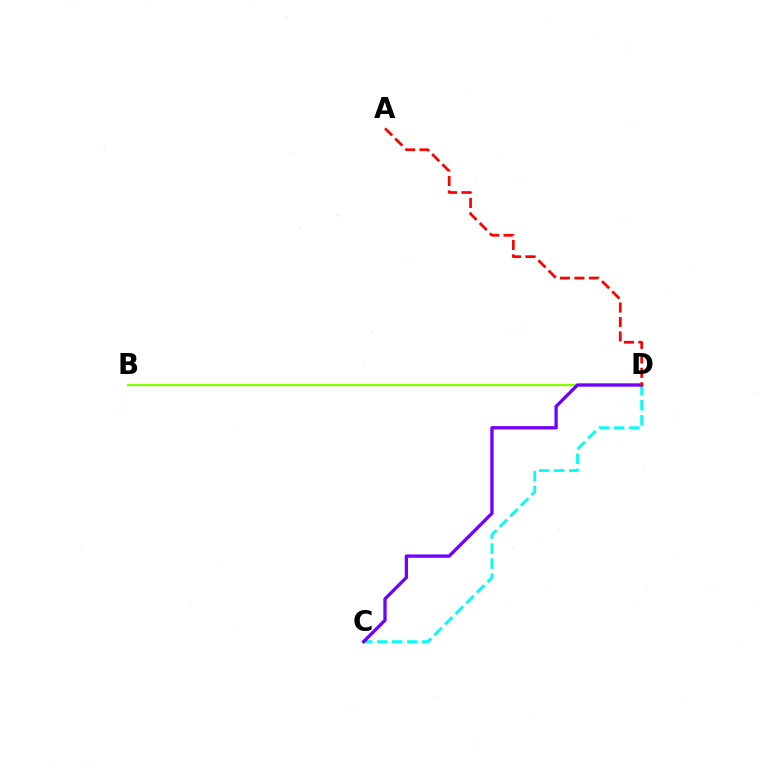{('B', 'D'): [{'color': '#84ff00', 'line_style': 'solid', 'thickness': 1.65}], ('C', 'D'): [{'color': '#00fff6', 'line_style': 'dashed', 'thickness': 2.04}, {'color': '#7200ff', 'line_style': 'solid', 'thickness': 2.38}], ('A', 'D'): [{'color': '#ff0000', 'line_style': 'dashed', 'thickness': 1.96}]}